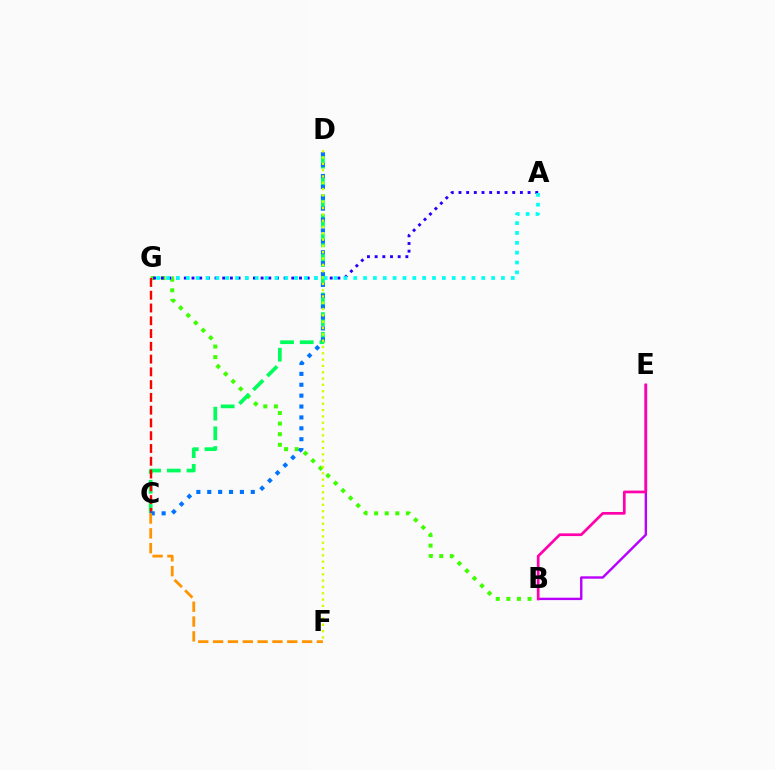{('B', 'G'): [{'color': '#3dff00', 'line_style': 'dotted', 'thickness': 2.88}], ('B', 'E'): [{'color': '#b900ff', 'line_style': 'solid', 'thickness': 1.72}, {'color': '#ff00ac', 'line_style': 'solid', 'thickness': 1.95}], ('A', 'G'): [{'color': '#2500ff', 'line_style': 'dotted', 'thickness': 2.09}, {'color': '#00fff6', 'line_style': 'dotted', 'thickness': 2.68}], ('C', 'D'): [{'color': '#00ff5c', 'line_style': 'dashed', 'thickness': 2.67}, {'color': '#0074ff', 'line_style': 'dotted', 'thickness': 2.96}], ('C', 'G'): [{'color': '#ff0000', 'line_style': 'dashed', 'thickness': 1.73}], ('C', 'F'): [{'color': '#ff9400', 'line_style': 'dashed', 'thickness': 2.02}], ('D', 'F'): [{'color': '#d1ff00', 'line_style': 'dotted', 'thickness': 1.72}]}